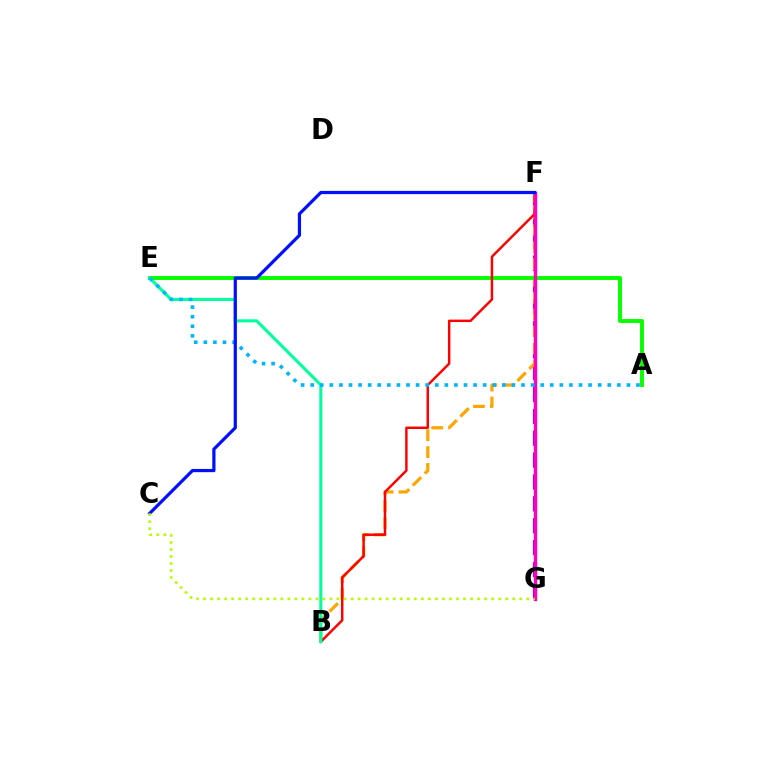{('F', 'G'): [{'color': '#9b00ff', 'line_style': 'dashed', 'thickness': 2.97}, {'color': '#ff00bd', 'line_style': 'solid', 'thickness': 2.4}], ('B', 'F'): [{'color': '#ffa500', 'line_style': 'dashed', 'thickness': 2.29}, {'color': '#ff0000', 'line_style': 'solid', 'thickness': 1.77}], ('A', 'E'): [{'color': '#08ff00', 'line_style': 'solid', 'thickness': 2.83}, {'color': '#00b5ff', 'line_style': 'dotted', 'thickness': 2.6}], ('B', 'E'): [{'color': '#00ff9d', 'line_style': 'solid', 'thickness': 2.21}], ('C', 'F'): [{'color': '#0010ff', 'line_style': 'solid', 'thickness': 2.32}], ('C', 'G'): [{'color': '#b3ff00', 'line_style': 'dotted', 'thickness': 1.91}]}